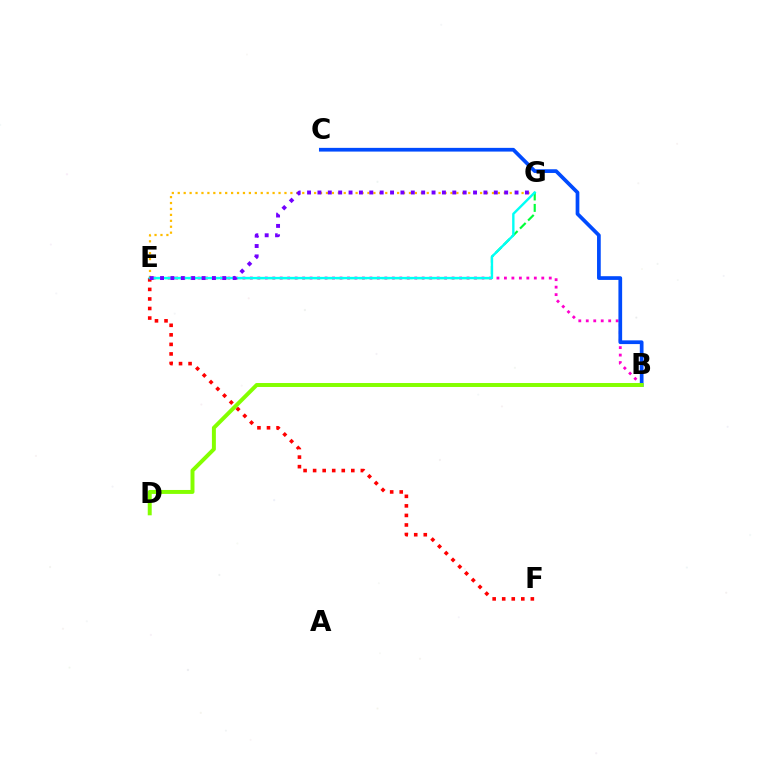{('B', 'E'): [{'color': '#ff00cf', 'line_style': 'dotted', 'thickness': 2.03}], ('B', 'C'): [{'color': '#004bff', 'line_style': 'solid', 'thickness': 2.68}], ('E', 'G'): [{'color': '#ffbd00', 'line_style': 'dotted', 'thickness': 1.61}, {'color': '#00ff39', 'line_style': 'dashed', 'thickness': 1.55}, {'color': '#00fff6', 'line_style': 'solid', 'thickness': 1.72}, {'color': '#7200ff', 'line_style': 'dotted', 'thickness': 2.82}], ('E', 'F'): [{'color': '#ff0000', 'line_style': 'dotted', 'thickness': 2.59}], ('B', 'D'): [{'color': '#84ff00', 'line_style': 'solid', 'thickness': 2.85}]}